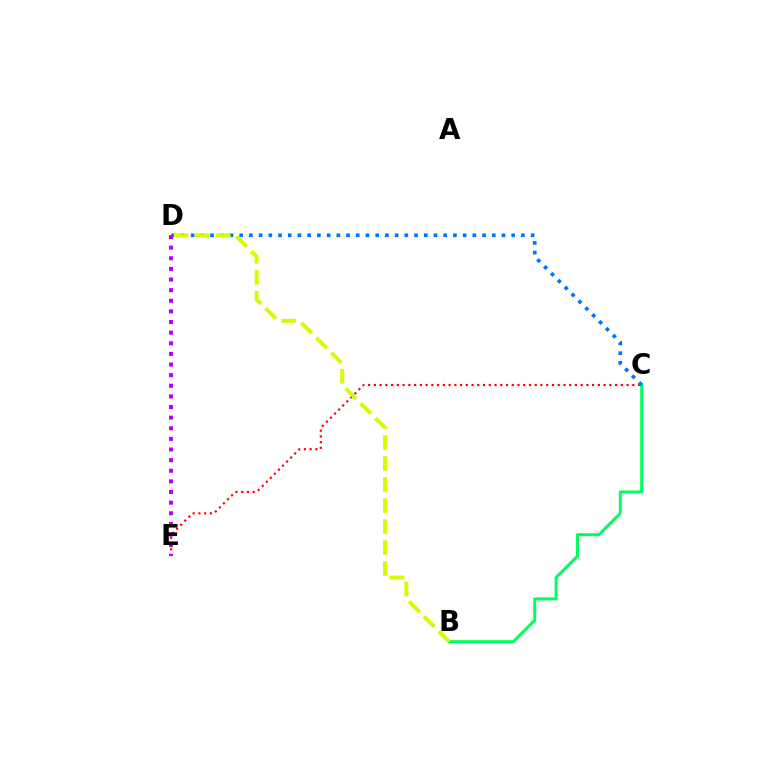{('C', 'E'): [{'color': '#ff0000', 'line_style': 'dotted', 'thickness': 1.56}], ('B', 'C'): [{'color': '#00ff5c', 'line_style': 'solid', 'thickness': 2.15}], ('C', 'D'): [{'color': '#0074ff', 'line_style': 'dotted', 'thickness': 2.64}], ('D', 'E'): [{'color': '#b900ff', 'line_style': 'dotted', 'thickness': 2.89}], ('B', 'D'): [{'color': '#d1ff00', 'line_style': 'dashed', 'thickness': 2.85}]}